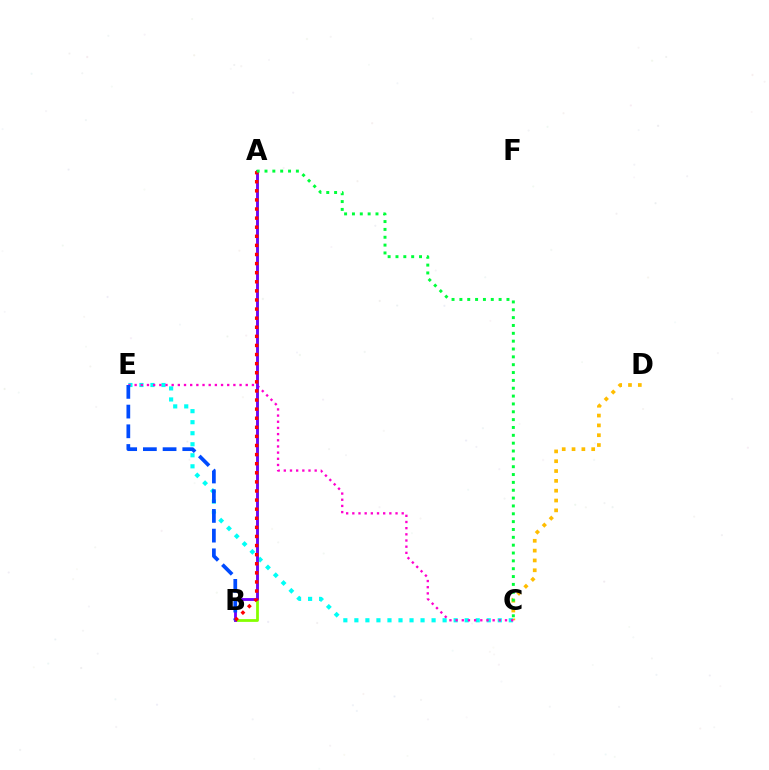{('C', 'D'): [{'color': '#ffbd00', 'line_style': 'dotted', 'thickness': 2.67}], ('C', 'E'): [{'color': '#00fff6', 'line_style': 'dotted', 'thickness': 3.0}, {'color': '#ff00cf', 'line_style': 'dotted', 'thickness': 1.68}], ('A', 'B'): [{'color': '#84ff00', 'line_style': 'solid', 'thickness': 1.99}, {'color': '#7200ff', 'line_style': 'solid', 'thickness': 2.04}, {'color': '#ff0000', 'line_style': 'dotted', 'thickness': 2.47}], ('B', 'E'): [{'color': '#004bff', 'line_style': 'dashed', 'thickness': 2.68}], ('A', 'C'): [{'color': '#00ff39', 'line_style': 'dotted', 'thickness': 2.13}]}